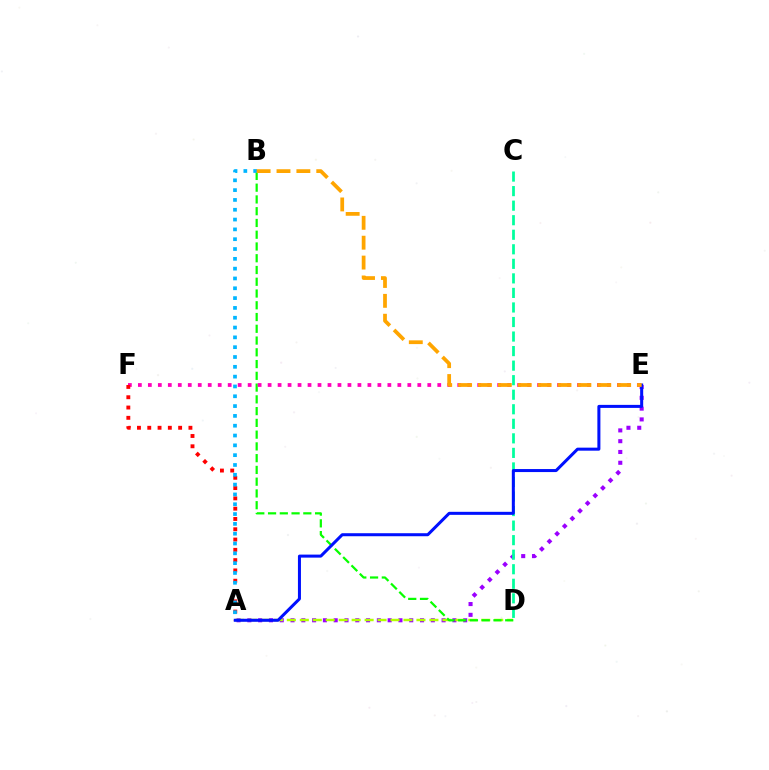{('A', 'E'): [{'color': '#9b00ff', 'line_style': 'dotted', 'thickness': 2.93}, {'color': '#0010ff', 'line_style': 'solid', 'thickness': 2.18}], ('C', 'D'): [{'color': '#00ff9d', 'line_style': 'dashed', 'thickness': 1.98}], ('A', 'D'): [{'color': '#b3ff00', 'line_style': 'dashed', 'thickness': 1.76}], ('B', 'D'): [{'color': '#08ff00', 'line_style': 'dashed', 'thickness': 1.6}], ('E', 'F'): [{'color': '#ff00bd', 'line_style': 'dotted', 'thickness': 2.71}], ('A', 'F'): [{'color': '#ff0000', 'line_style': 'dotted', 'thickness': 2.8}], ('A', 'B'): [{'color': '#00b5ff', 'line_style': 'dotted', 'thickness': 2.67}], ('B', 'E'): [{'color': '#ffa500', 'line_style': 'dashed', 'thickness': 2.7}]}